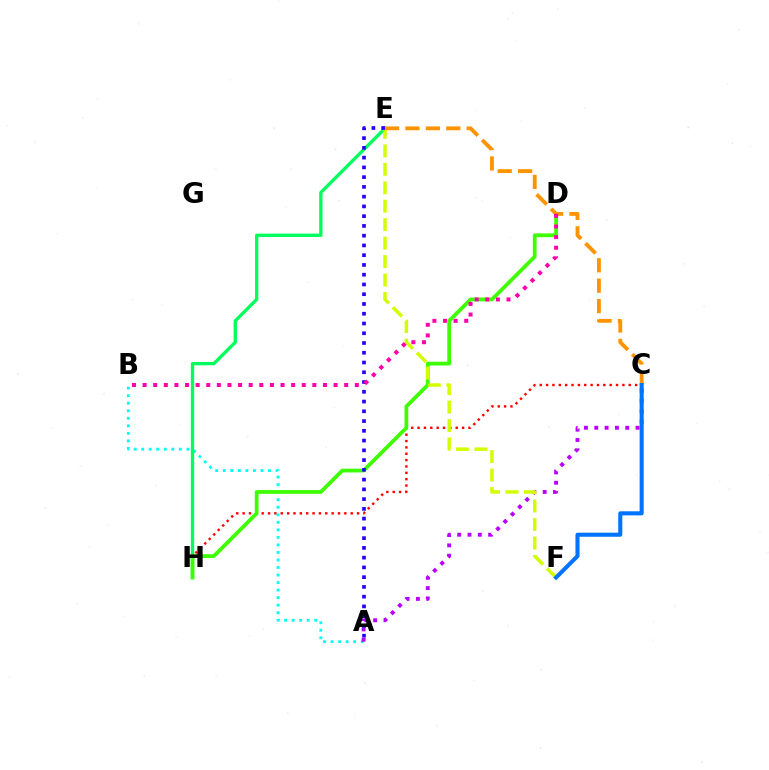{('C', 'H'): [{'color': '#ff0000', 'line_style': 'dotted', 'thickness': 1.73}], ('A', 'B'): [{'color': '#00fff6', 'line_style': 'dotted', 'thickness': 2.05}], ('A', 'C'): [{'color': '#b900ff', 'line_style': 'dotted', 'thickness': 2.8}], ('E', 'H'): [{'color': '#00ff5c', 'line_style': 'solid', 'thickness': 2.39}], ('D', 'H'): [{'color': '#3dff00', 'line_style': 'solid', 'thickness': 2.71}], ('E', 'F'): [{'color': '#d1ff00', 'line_style': 'dashed', 'thickness': 2.51}], ('C', 'E'): [{'color': '#ff9400', 'line_style': 'dashed', 'thickness': 2.77}], ('C', 'F'): [{'color': '#0074ff', 'line_style': 'solid', 'thickness': 2.93}], ('A', 'E'): [{'color': '#2500ff', 'line_style': 'dotted', 'thickness': 2.65}], ('B', 'D'): [{'color': '#ff00ac', 'line_style': 'dotted', 'thickness': 2.88}]}